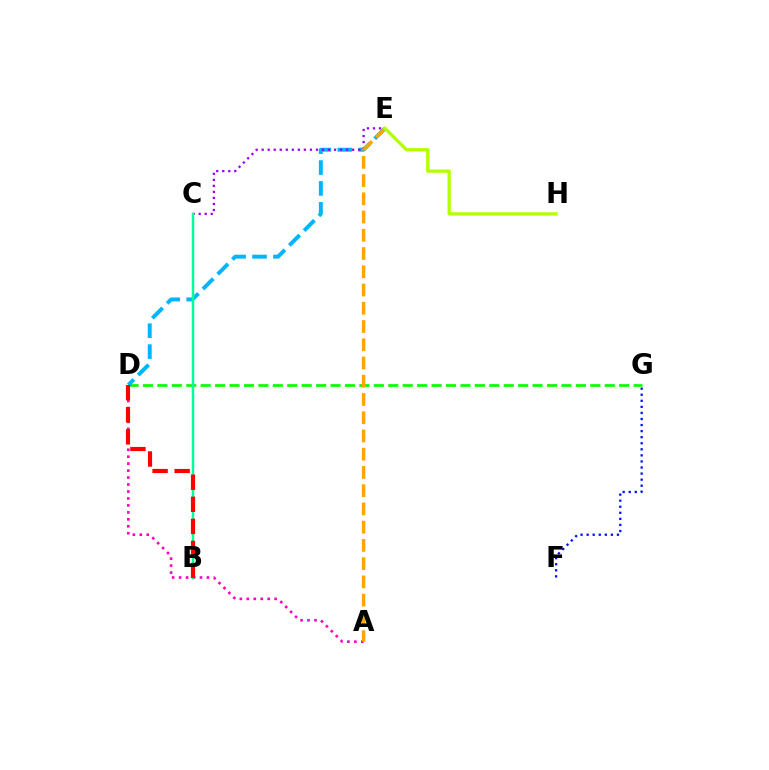{('D', 'G'): [{'color': '#08ff00', 'line_style': 'dashed', 'thickness': 1.96}], ('D', 'E'): [{'color': '#00b5ff', 'line_style': 'dashed', 'thickness': 2.84}], ('A', 'D'): [{'color': '#ff00bd', 'line_style': 'dotted', 'thickness': 1.89}], ('C', 'E'): [{'color': '#9b00ff', 'line_style': 'dotted', 'thickness': 1.64}], ('B', 'C'): [{'color': '#00ff9d', 'line_style': 'solid', 'thickness': 1.79}], ('F', 'G'): [{'color': '#0010ff', 'line_style': 'dotted', 'thickness': 1.65}], ('A', 'E'): [{'color': '#ffa500', 'line_style': 'dashed', 'thickness': 2.48}], ('E', 'H'): [{'color': '#b3ff00', 'line_style': 'solid', 'thickness': 2.37}], ('B', 'D'): [{'color': '#ff0000', 'line_style': 'dashed', 'thickness': 3.0}]}